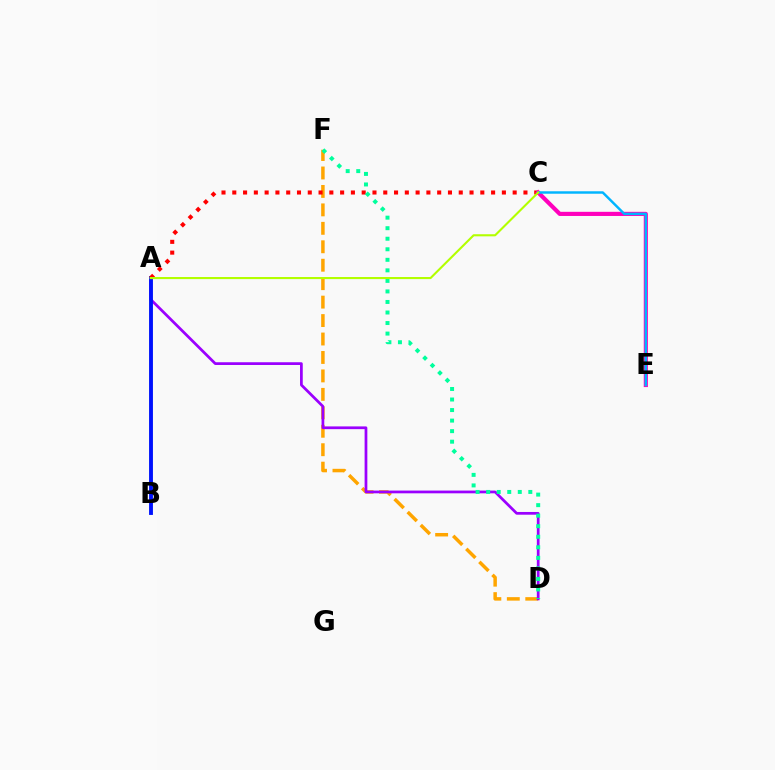{('D', 'F'): [{'color': '#ffa500', 'line_style': 'dashed', 'thickness': 2.51}, {'color': '#00ff9d', 'line_style': 'dotted', 'thickness': 2.86}], ('A', 'B'): [{'color': '#08ff00', 'line_style': 'solid', 'thickness': 1.76}, {'color': '#0010ff', 'line_style': 'solid', 'thickness': 2.78}], ('A', 'D'): [{'color': '#9b00ff', 'line_style': 'solid', 'thickness': 1.97}], ('A', 'C'): [{'color': '#ff0000', 'line_style': 'dotted', 'thickness': 2.93}, {'color': '#b3ff00', 'line_style': 'solid', 'thickness': 1.51}], ('C', 'E'): [{'color': '#ff00bd', 'line_style': 'solid', 'thickness': 2.99}, {'color': '#00b5ff', 'line_style': 'solid', 'thickness': 1.77}]}